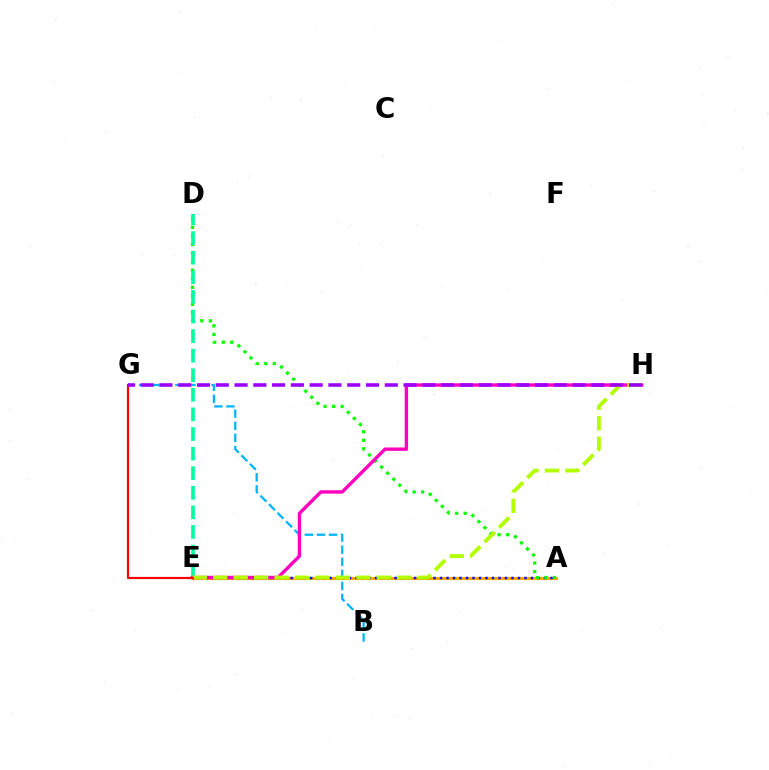{('A', 'E'): [{'color': '#ffa500', 'line_style': 'solid', 'thickness': 2.26}, {'color': '#0010ff', 'line_style': 'dotted', 'thickness': 1.76}], ('A', 'D'): [{'color': '#08ff00', 'line_style': 'dotted', 'thickness': 2.33}], ('B', 'G'): [{'color': '#00b5ff', 'line_style': 'dashed', 'thickness': 1.64}], ('D', 'E'): [{'color': '#00ff9d', 'line_style': 'dashed', 'thickness': 2.66}], ('E', 'H'): [{'color': '#ff00bd', 'line_style': 'solid', 'thickness': 2.44}, {'color': '#b3ff00', 'line_style': 'dashed', 'thickness': 2.78}], ('E', 'G'): [{'color': '#ff0000', 'line_style': 'solid', 'thickness': 1.58}], ('G', 'H'): [{'color': '#9b00ff', 'line_style': 'dashed', 'thickness': 2.55}]}